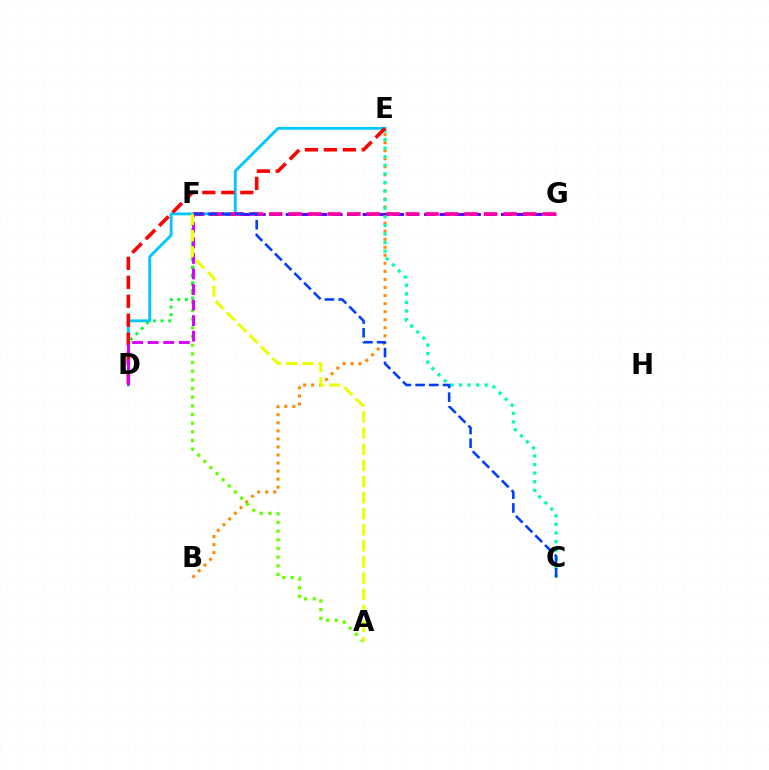{('B', 'E'): [{'color': '#ff8800', 'line_style': 'dotted', 'thickness': 2.19}], ('F', 'G'): [{'color': '#4f00ff', 'line_style': 'dashed', 'thickness': 2.09}, {'color': '#ff00a0', 'line_style': 'dashed', 'thickness': 2.65}], ('A', 'F'): [{'color': '#66ff00', 'line_style': 'dotted', 'thickness': 2.35}, {'color': '#eeff00', 'line_style': 'dashed', 'thickness': 2.19}], ('D', 'E'): [{'color': '#00c7ff', 'line_style': 'solid', 'thickness': 2.05}, {'color': '#ff0000', 'line_style': 'dashed', 'thickness': 2.58}], ('C', 'E'): [{'color': '#00ffaf', 'line_style': 'dotted', 'thickness': 2.33}], ('D', 'F'): [{'color': '#00ff27', 'line_style': 'dotted', 'thickness': 2.07}, {'color': '#d600ff', 'line_style': 'dashed', 'thickness': 2.11}], ('C', 'F'): [{'color': '#003fff', 'line_style': 'dashed', 'thickness': 1.87}]}